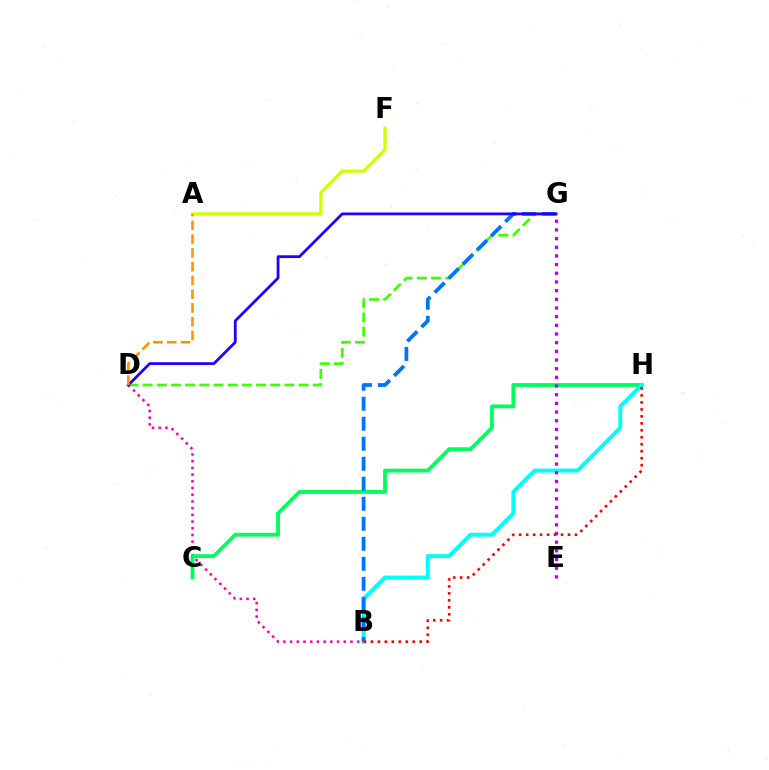{('B', 'D'): [{'color': '#ff00ac', 'line_style': 'dotted', 'thickness': 1.82}], ('C', 'H'): [{'color': '#00ff5c', 'line_style': 'solid', 'thickness': 2.76}], ('B', 'H'): [{'color': '#00fff6', 'line_style': 'solid', 'thickness': 2.85}, {'color': '#ff0000', 'line_style': 'dotted', 'thickness': 1.89}], ('D', 'G'): [{'color': '#3dff00', 'line_style': 'dashed', 'thickness': 1.93}, {'color': '#2500ff', 'line_style': 'solid', 'thickness': 2.01}], ('B', 'G'): [{'color': '#0074ff', 'line_style': 'dashed', 'thickness': 2.72}], ('A', 'F'): [{'color': '#d1ff00', 'line_style': 'solid', 'thickness': 2.33}], ('E', 'G'): [{'color': '#b900ff', 'line_style': 'dotted', 'thickness': 2.36}], ('A', 'D'): [{'color': '#ff9400', 'line_style': 'dashed', 'thickness': 1.87}]}